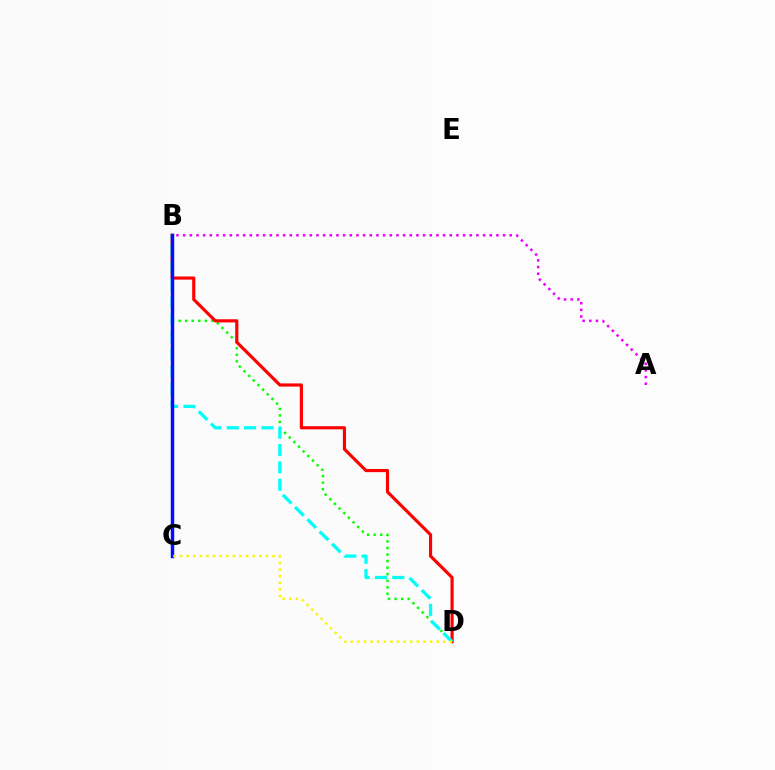{('B', 'D'): [{'color': '#08ff00', 'line_style': 'dotted', 'thickness': 1.78}, {'color': '#ff0000', 'line_style': 'solid', 'thickness': 2.27}, {'color': '#00fff6', 'line_style': 'dashed', 'thickness': 2.36}], ('B', 'C'): [{'color': '#0010ff', 'line_style': 'solid', 'thickness': 2.48}], ('A', 'B'): [{'color': '#ee00ff', 'line_style': 'dotted', 'thickness': 1.81}], ('C', 'D'): [{'color': '#fcf500', 'line_style': 'dotted', 'thickness': 1.79}]}